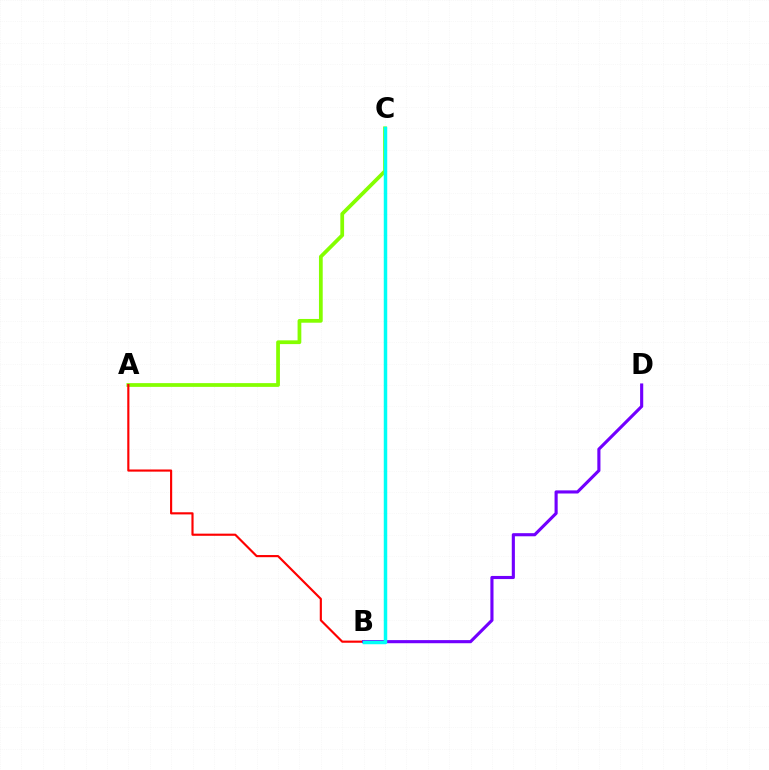{('A', 'C'): [{'color': '#84ff00', 'line_style': 'solid', 'thickness': 2.7}], ('A', 'B'): [{'color': '#ff0000', 'line_style': 'solid', 'thickness': 1.55}], ('B', 'D'): [{'color': '#7200ff', 'line_style': 'solid', 'thickness': 2.25}], ('B', 'C'): [{'color': '#00fff6', 'line_style': 'solid', 'thickness': 2.5}]}